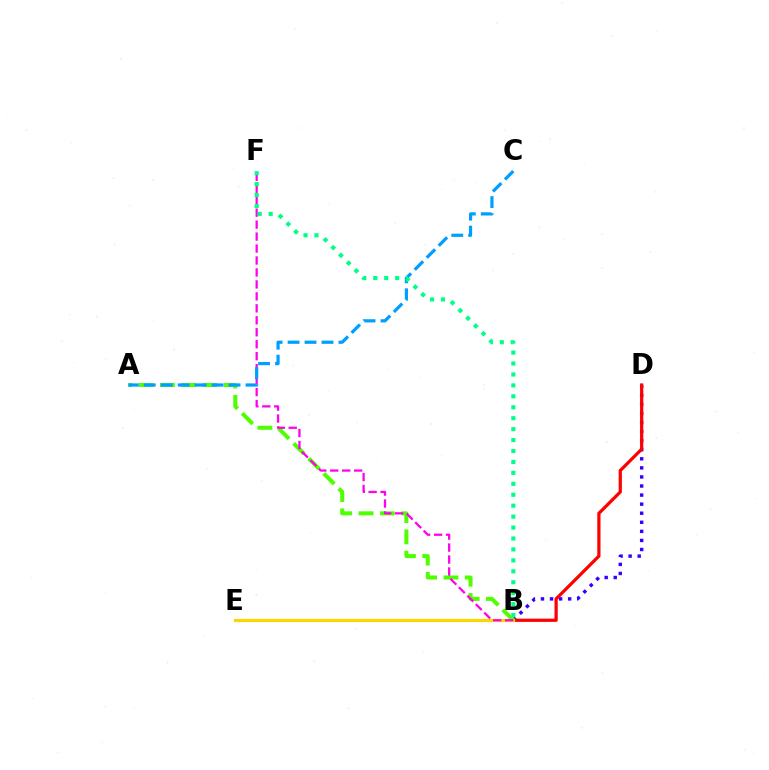{('B', 'D'): [{'color': '#3700ff', 'line_style': 'dotted', 'thickness': 2.46}, {'color': '#ff0000', 'line_style': 'solid', 'thickness': 2.32}], ('B', 'E'): [{'color': '#ffd500', 'line_style': 'solid', 'thickness': 2.27}], ('A', 'B'): [{'color': '#4fff00', 'line_style': 'dashed', 'thickness': 2.89}], ('B', 'F'): [{'color': '#ff00ed', 'line_style': 'dashed', 'thickness': 1.62}, {'color': '#00ff86', 'line_style': 'dotted', 'thickness': 2.97}], ('A', 'C'): [{'color': '#009eff', 'line_style': 'dashed', 'thickness': 2.3}]}